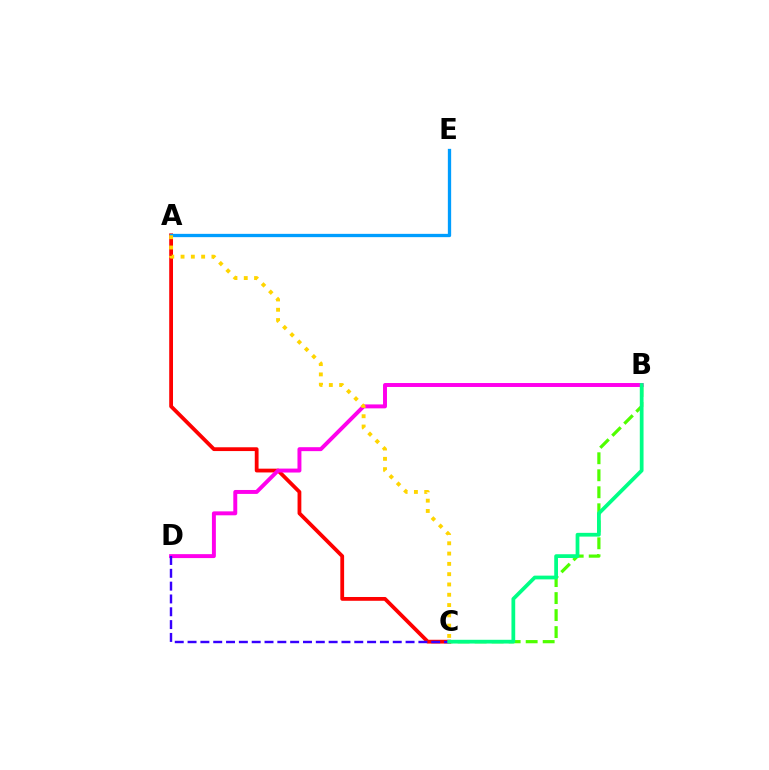{('B', 'C'): [{'color': '#4fff00', 'line_style': 'dashed', 'thickness': 2.31}, {'color': '#00ff86', 'line_style': 'solid', 'thickness': 2.7}], ('A', 'C'): [{'color': '#ff0000', 'line_style': 'solid', 'thickness': 2.73}, {'color': '#ffd500', 'line_style': 'dotted', 'thickness': 2.8}], ('A', 'E'): [{'color': '#009eff', 'line_style': 'solid', 'thickness': 2.37}], ('B', 'D'): [{'color': '#ff00ed', 'line_style': 'solid', 'thickness': 2.84}], ('C', 'D'): [{'color': '#3700ff', 'line_style': 'dashed', 'thickness': 1.74}]}